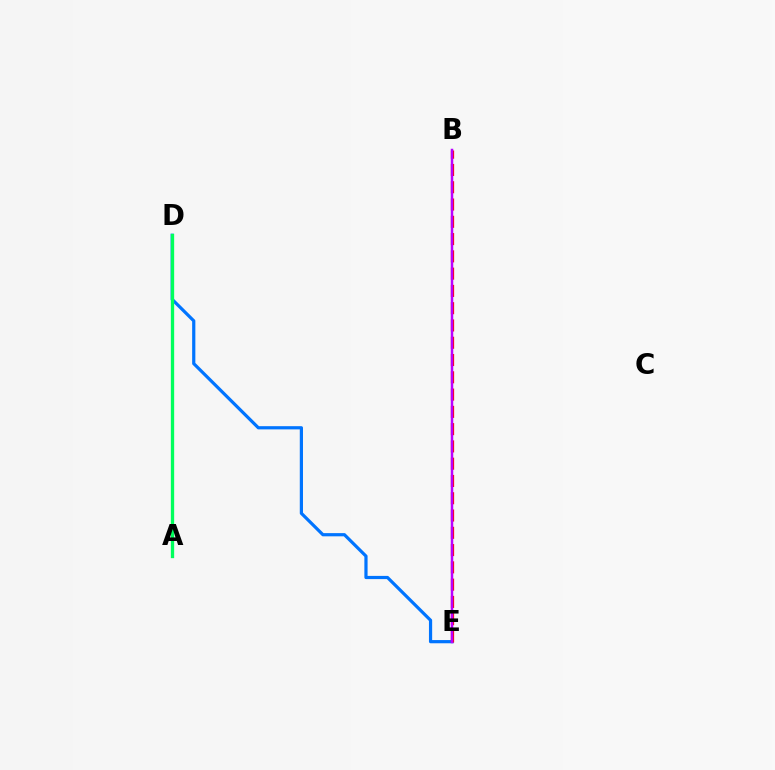{('A', 'D'): [{'color': '#d1ff00', 'line_style': 'solid', 'thickness': 2.11}, {'color': '#00ff5c', 'line_style': 'solid', 'thickness': 2.39}], ('D', 'E'): [{'color': '#0074ff', 'line_style': 'solid', 'thickness': 2.31}], ('B', 'E'): [{'color': '#ff0000', 'line_style': 'dashed', 'thickness': 2.35}, {'color': '#b900ff', 'line_style': 'solid', 'thickness': 1.79}]}